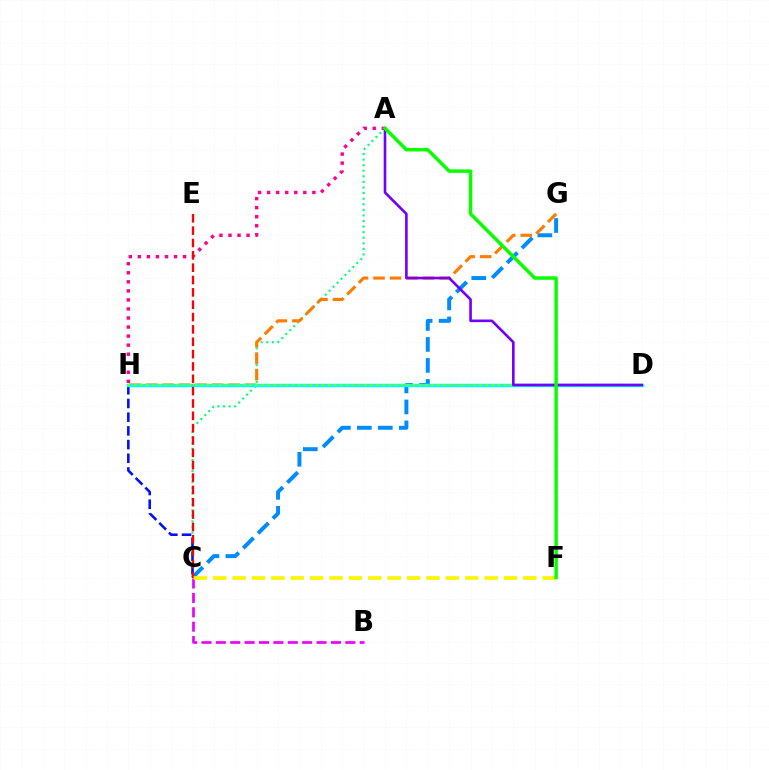{('C', 'G'): [{'color': '#008cff', 'line_style': 'dashed', 'thickness': 2.85}], ('A', 'C'): [{'color': '#00ff74', 'line_style': 'dotted', 'thickness': 1.52}], ('C', 'H'): [{'color': '#0010ff', 'line_style': 'dashed', 'thickness': 1.86}], ('G', 'H'): [{'color': '#ff7c00', 'line_style': 'dashed', 'thickness': 2.24}], ('A', 'H'): [{'color': '#ff0094', 'line_style': 'dotted', 'thickness': 2.46}], ('B', 'C'): [{'color': '#ee00ff', 'line_style': 'dashed', 'thickness': 1.95}], ('D', 'H'): [{'color': '#00fff6', 'line_style': 'solid', 'thickness': 2.45}, {'color': '#84ff00', 'line_style': 'dotted', 'thickness': 1.65}], ('C', 'E'): [{'color': '#ff0000', 'line_style': 'dashed', 'thickness': 1.68}], ('C', 'F'): [{'color': '#fcf500', 'line_style': 'dashed', 'thickness': 2.63}], ('A', 'D'): [{'color': '#7200ff', 'line_style': 'solid', 'thickness': 1.89}], ('A', 'F'): [{'color': '#08ff00', 'line_style': 'solid', 'thickness': 2.49}]}